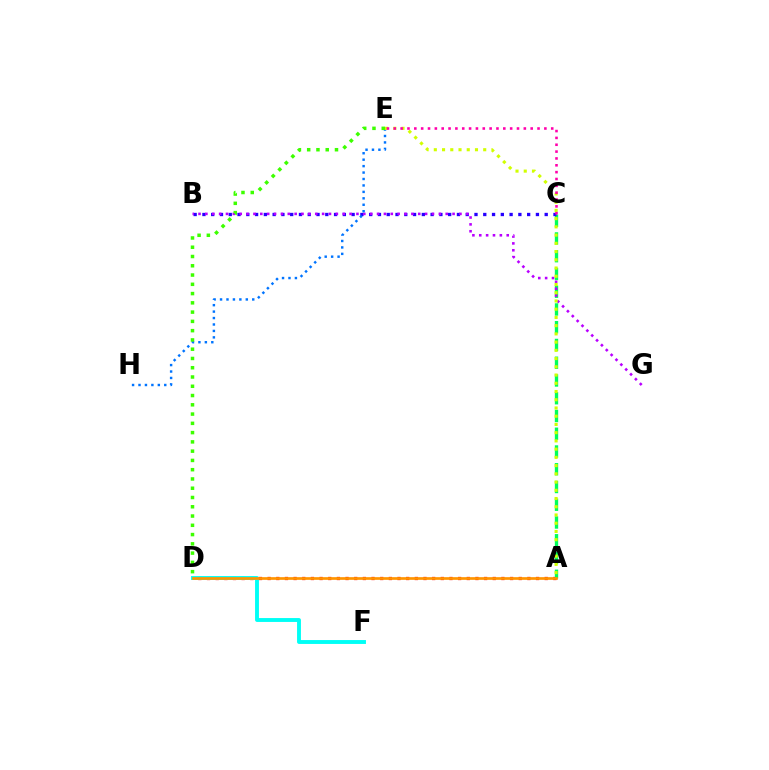{('A', 'D'): [{'color': '#ff0000', 'line_style': 'dotted', 'thickness': 2.35}, {'color': '#ff9400', 'line_style': 'solid', 'thickness': 1.94}], ('A', 'C'): [{'color': '#00ff5c', 'line_style': 'dashed', 'thickness': 2.41}], ('B', 'C'): [{'color': '#2500ff', 'line_style': 'dotted', 'thickness': 2.38}], ('B', 'G'): [{'color': '#b900ff', 'line_style': 'dotted', 'thickness': 1.87}], ('E', 'H'): [{'color': '#0074ff', 'line_style': 'dotted', 'thickness': 1.75}], ('D', 'E'): [{'color': '#3dff00', 'line_style': 'dotted', 'thickness': 2.52}], ('D', 'F'): [{'color': '#00fff6', 'line_style': 'solid', 'thickness': 2.8}], ('A', 'E'): [{'color': '#d1ff00', 'line_style': 'dotted', 'thickness': 2.24}], ('C', 'E'): [{'color': '#ff00ac', 'line_style': 'dotted', 'thickness': 1.86}]}